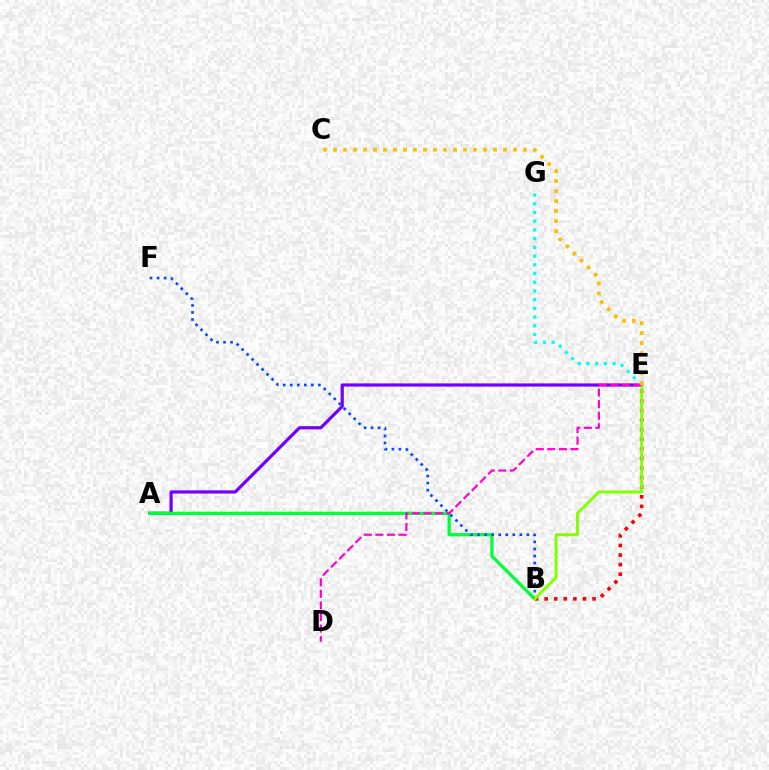{('A', 'E'): [{'color': '#7200ff', 'line_style': 'solid', 'thickness': 2.31}], ('B', 'E'): [{'color': '#ff0000', 'line_style': 'dotted', 'thickness': 2.6}, {'color': '#84ff00', 'line_style': 'solid', 'thickness': 2.12}], ('A', 'B'): [{'color': '#00ff39', 'line_style': 'solid', 'thickness': 2.34}], ('B', 'F'): [{'color': '#004bff', 'line_style': 'dotted', 'thickness': 1.91}], ('E', 'G'): [{'color': '#00fff6', 'line_style': 'dotted', 'thickness': 2.37}], ('D', 'E'): [{'color': '#ff00cf', 'line_style': 'dashed', 'thickness': 1.57}], ('C', 'E'): [{'color': '#ffbd00', 'line_style': 'dotted', 'thickness': 2.72}]}